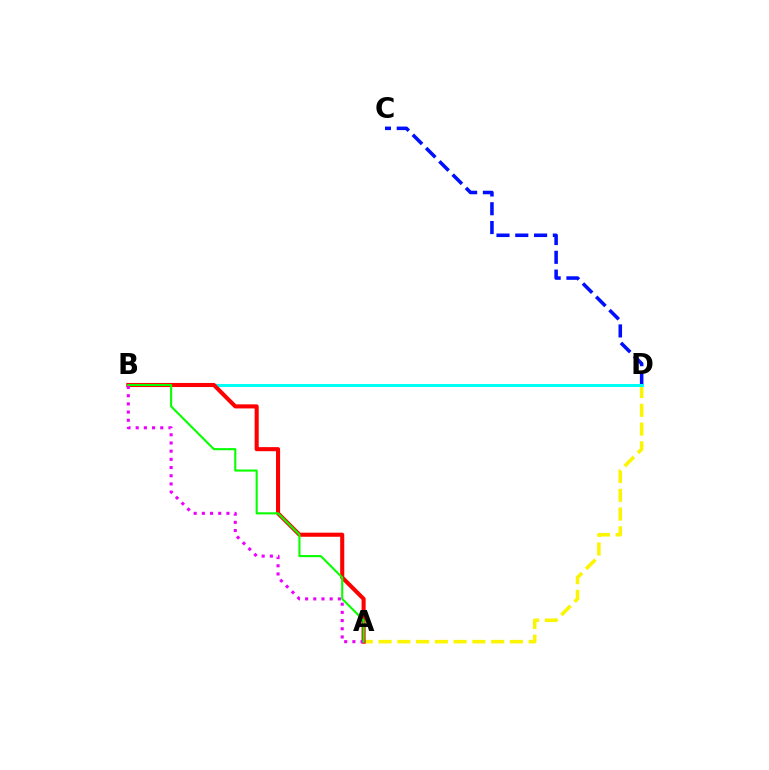{('C', 'D'): [{'color': '#0010ff', 'line_style': 'dashed', 'thickness': 2.55}], ('A', 'D'): [{'color': '#fcf500', 'line_style': 'dashed', 'thickness': 2.55}], ('B', 'D'): [{'color': '#00fff6', 'line_style': 'solid', 'thickness': 2.15}], ('A', 'B'): [{'color': '#ff0000', 'line_style': 'solid', 'thickness': 2.94}, {'color': '#ee00ff', 'line_style': 'dotted', 'thickness': 2.22}, {'color': '#08ff00', 'line_style': 'solid', 'thickness': 1.51}]}